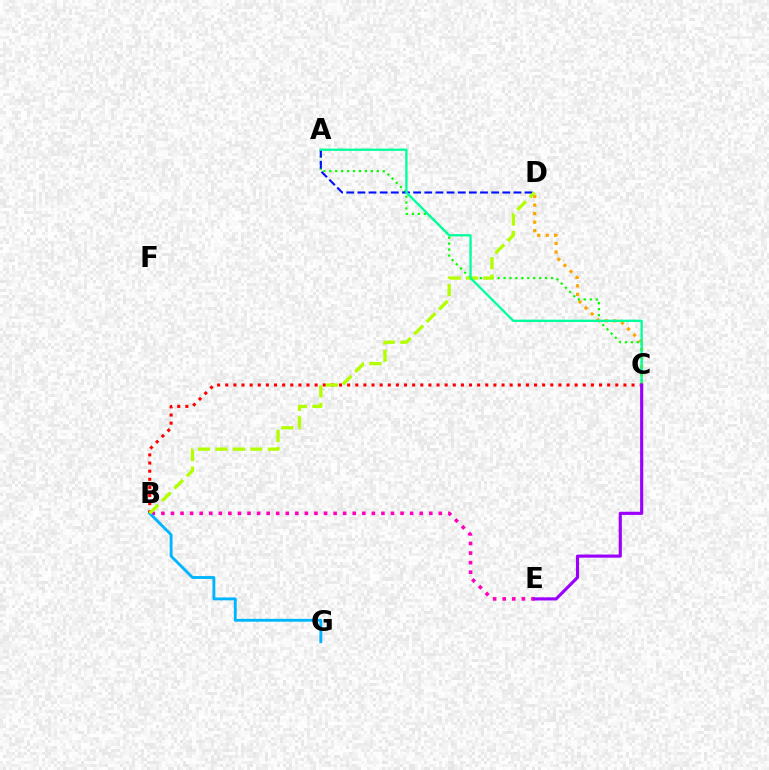{('C', 'D'): [{'color': '#ffa500', 'line_style': 'dotted', 'thickness': 2.32}], ('B', 'E'): [{'color': '#ff00bd', 'line_style': 'dotted', 'thickness': 2.6}], ('B', 'C'): [{'color': '#ff0000', 'line_style': 'dotted', 'thickness': 2.21}], ('A', 'C'): [{'color': '#08ff00', 'line_style': 'dotted', 'thickness': 1.61}, {'color': '#00ff9d', 'line_style': 'solid', 'thickness': 1.66}], ('A', 'D'): [{'color': '#0010ff', 'line_style': 'dashed', 'thickness': 1.51}], ('B', 'G'): [{'color': '#00b5ff', 'line_style': 'solid', 'thickness': 2.06}], ('B', 'D'): [{'color': '#b3ff00', 'line_style': 'dashed', 'thickness': 2.37}], ('C', 'E'): [{'color': '#9b00ff', 'line_style': 'solid', 'thickness': 2.25}]}